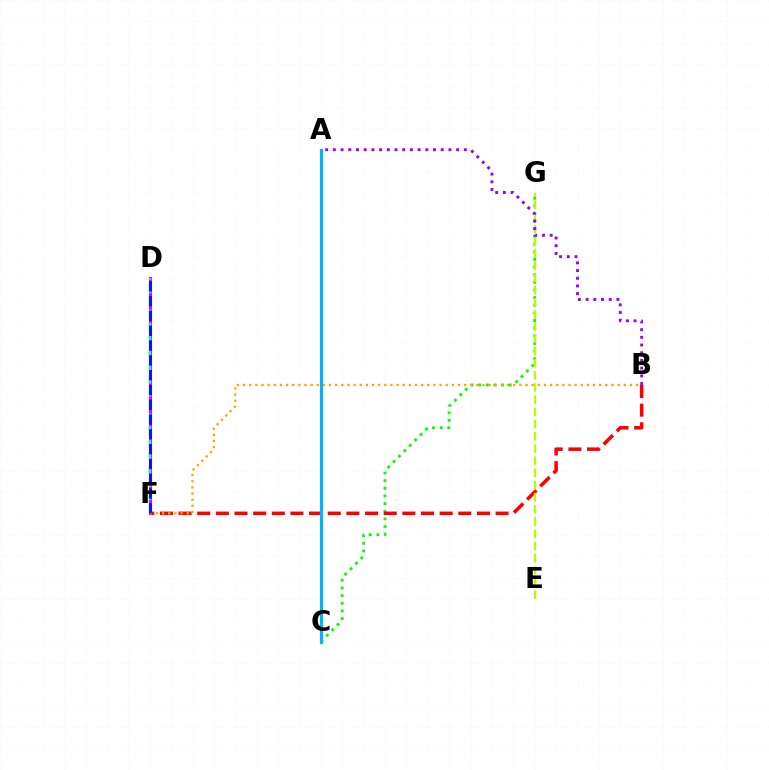{('C', 'G'): [{'color': '#08ff00', 'line_style': 'dotted', 'thickness': 2.08}], ('D', 'F'): [{'color': '#ff00bd', 'line_style': 'solid', 'thickness': 2.25}, {'color': '#00ff9d', 'line_style': 'dashed', 'thickness': 1.76}, {'color': '#0010ff', 'line_style': 'dashed', 'thickness': 2.01}], ('B', 'F'): [{'color': '#ff0000', 'line_style': 'dashed', 'thickness': 2.53}, {'color': '#ffa500', 'line_style': 'dotted', 'thickness': 1.67}], ('E', 'G'): [{'color': '#b3ff00', 'line_style': 'dashed', 'thickness': 1.66}], ('A', 'B'): [{'color': '#9b00ff', 'line_style': 'dotted', 'thickness': 2.09}], ('A', 'C'): [{'color': '#00b5ff', 'line_style': 'solid', 'thickness': 2.3}]}